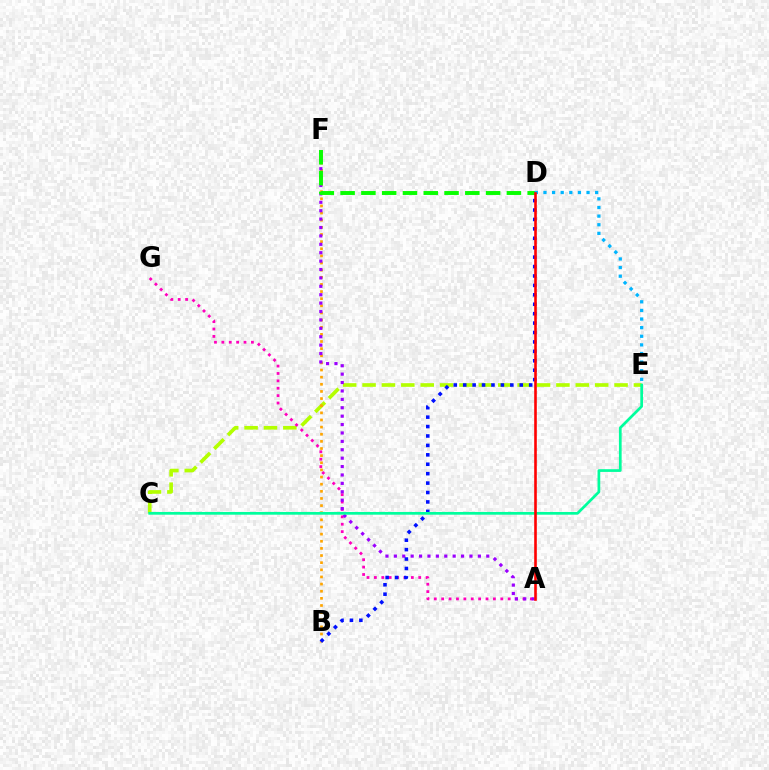{('C', 'E'): [{'color': '#b3ff00', 'line_style': 'dashed', 'thickness': 2.63}, {'color': '#00ff9d', 'line_style': 'solid', 'thickness': 1.96}], ('A', 'G'): [{'color': '#ff00bd', 'line_style': 'dotted', 'thickness': 2.01}], ('B', 'F'): [{'color': '#ffa500', 'line_style': 'dotted', 'thickness': 1.94}], ('A', 'F'): [{'color': '#9b00ff', 'line_style': 'dotted', 'thickness': 2.28}], ('B', 'D'): [{'color': '#0010ff', 'line_style': 'dotted', 'thickness': 2.56}], ('D', 'F'): [{'color': '#08ff00', 'line_style': 'dashed', 'thickness': 2.82}], ('D', 'E'): [{'color': '#00b5ff', 'line_style': 'dotted', 'thickness': 2.34}], ('A', 'D'): [{'color': '#ff0000', 'line_style': 'solid', 'thickness': 1.88}]}